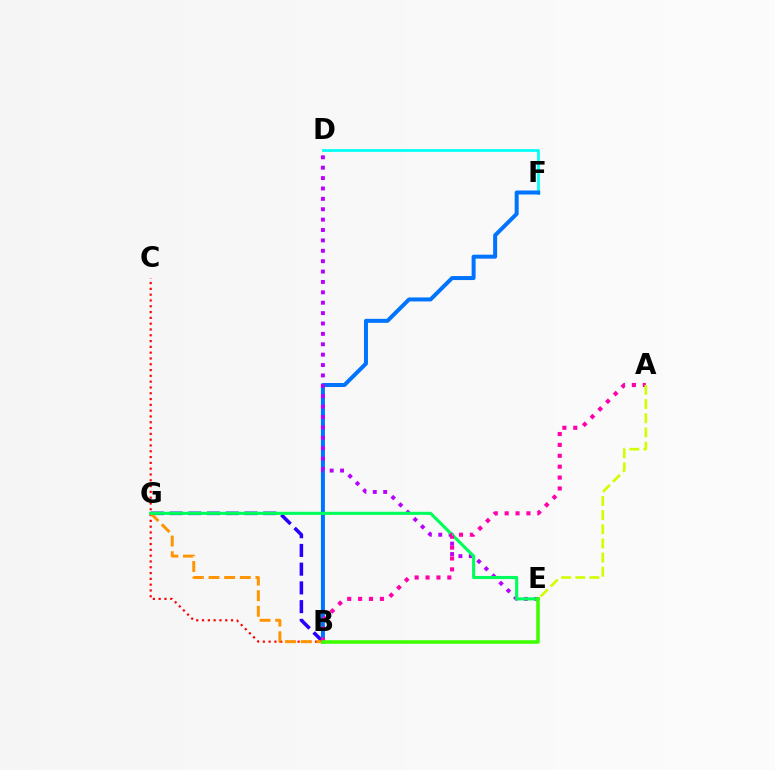{('D', 'F'): [{'color': '#00fff6', 'line_style': 'solid', 'thickness': 1.96}], ('B', 'G'): [{'color': '#2500ff', 'line_style': 'dashed', 'thickness': 2.54}, {'color': '#ff9400', 'line_style': 'dashed', 'thickness': 2.12}], ('B', 'C'): [{'color': '#ff0000', 'line_style': 'dotted', 'thickness': 1.58}], ('B', 'F'): [{'color': '#0074ff', 'line_style': 'solid', 'thickness': 2.88}], ('D', 'E'): [{'color': '#b900ff', 'line_style': 'dotted', 'thickness': 2.82}], ('E', 'G'): [{'color': '#00ff5c', 'line_style': 'solid', 'thickness': 2.24}], ('A', 'B'): [{'color': '#ff00ac', 'line_style': 'dotted', 'thickness': 2.96}], ('B', 'E'): [{'color': '#3dff00', 'line_style': 'solid', 'thickness': 2.56}], ('A', 'E'): [{'color': '#d1ff00', 'line_style': 'dashed', 'thickness': 1.92}]}